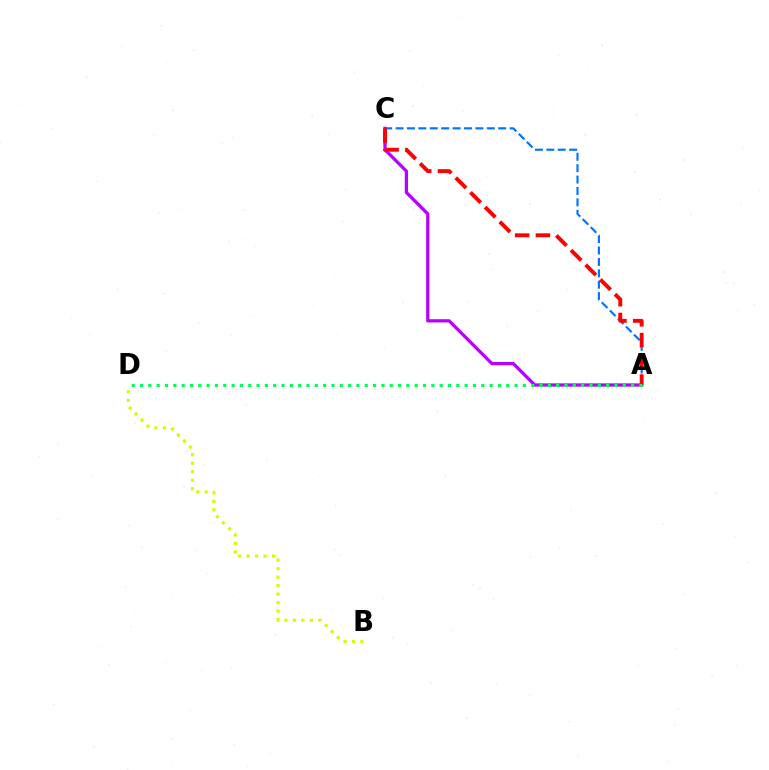{('A', 'C'): [{'color': '#0074ff', 'line_style': 'dashed', 'thickness': 1.55}, {'color': '#b900ff', 'line_style': 'solid', 'thickness': 2.35}, {'color': '#ff0000', 'line_style': 'dashed', 'thickness': 2.82}], ('A', 'D'): [{'color': '#00ff5c', 'line_style': 'dotted', 'thickness': 2.26}], ('B', 'D'): [{'color': '#d1ff00', 'line_style': 'dotted', 'thickness': 2.31}]}